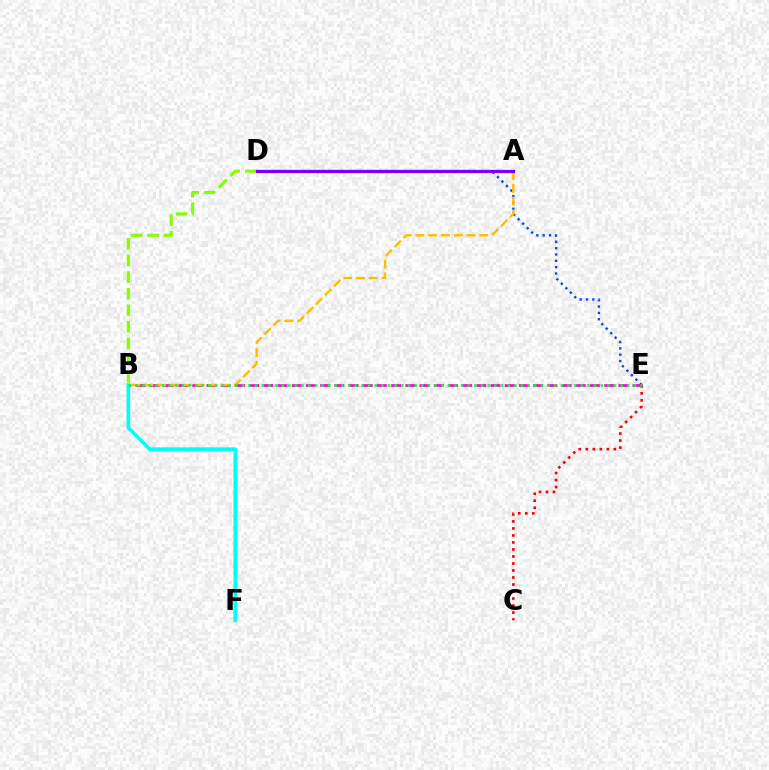{('D', 'E'): [{'color': '#004bff', 'line_style': 'dotted', 'thickness': 1.72}], ('B', 'E'): [{'color': '#ff00cf', 'line_style': 'dashed', 'thickness': 1.93}, {'color': '#00ff39', 'line_style': 'dotted', 'thickness': 1.81}], ('C', 'E'): [{'color': '#ff0000', 'line_style': 'dotted', 'thickness': 1.9}], ('B', 'F'): [{'color': '#00fff6', 'line_style': 'solid', 'thickness': 2.6}], ('A', 'B'): [{'color': '#ffbd00', 'line_style': 'dashed', 'thickness': 1.74}], ('B', 'D'): [{'color': '#84ff00', 'line_style': 'dashed', 'thickness': 2.26}], ('A', 'D'): [{'color': '#7200ff', 'line_style': 'solid', 'thickness': 2.35}]}